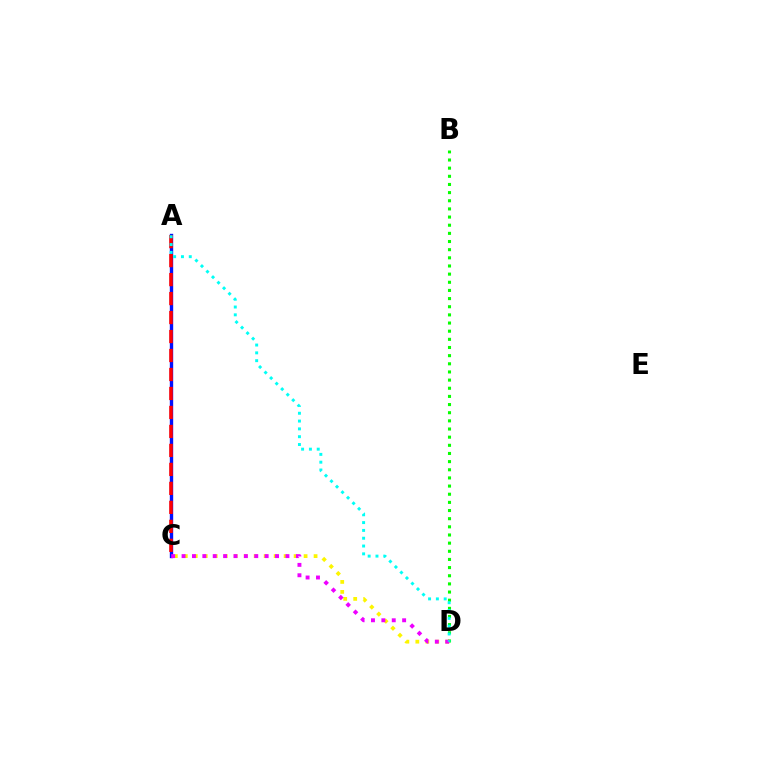{('C', 'D'): [{'color': '#fcf500', 'line_style': 'dotted', 'thickness': 2.71}, {'color': '#ee00ff', 'line_style': 'dotted', 'thickness': 2.82}], ('A', 'C'): [{'color': '#0010ff', 'line_style': 'solid', 'thickness': 2.43}, {'color': '#ff0000', 'line_style': 'dashed', 'thickness': 2.58}], ('B', 'D'): [{'color': '#08ff00', 'line_style': 'dotted', 'thickness': 2.21}], ('A', 'D'): [{'color': '#00fff6', 'line_style': 'dotted', 'thickness': 2.12}]}